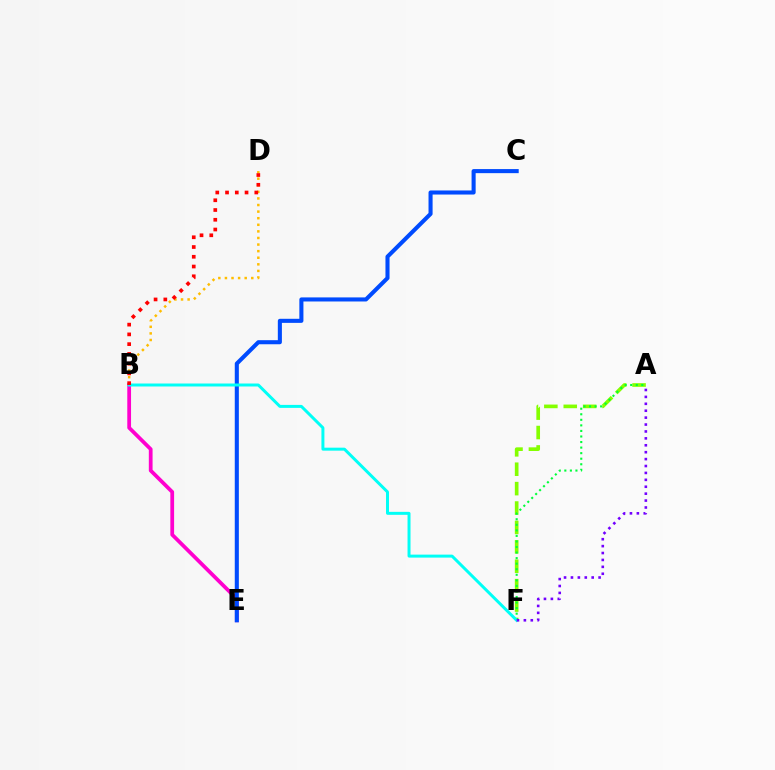{('A', 'F'): [{'color': '#84ff00', 'line_style': 'dashed', 'thickness': 2.64}, {'color': '#00ff39', 'line_style': 'dotted', 'thickness': 1.51}, {'color': '#7200ff', 'line_style': 'dotted', 'thickness': 1.88}], ('B', 'D'): [{'color': '#ffbd00', 'line_style': 'dotted', 'thickness': 1.79}, {'color': '#ff0000', 'line_style': 'dotted', 'thickness': 2.65}], ('B', 'E'): [{'color': '#ff00cf', 'line_style': 'solid', 'thickness': 2.7}], ('C', 'E'): [{'color': '#004bff', 'line_style': 'solid', 'thickness': 2.93}], ('B', 'F'): [{'color': '#00fff6', 'line_style': 'solid', 'thickness': 2.14}]}